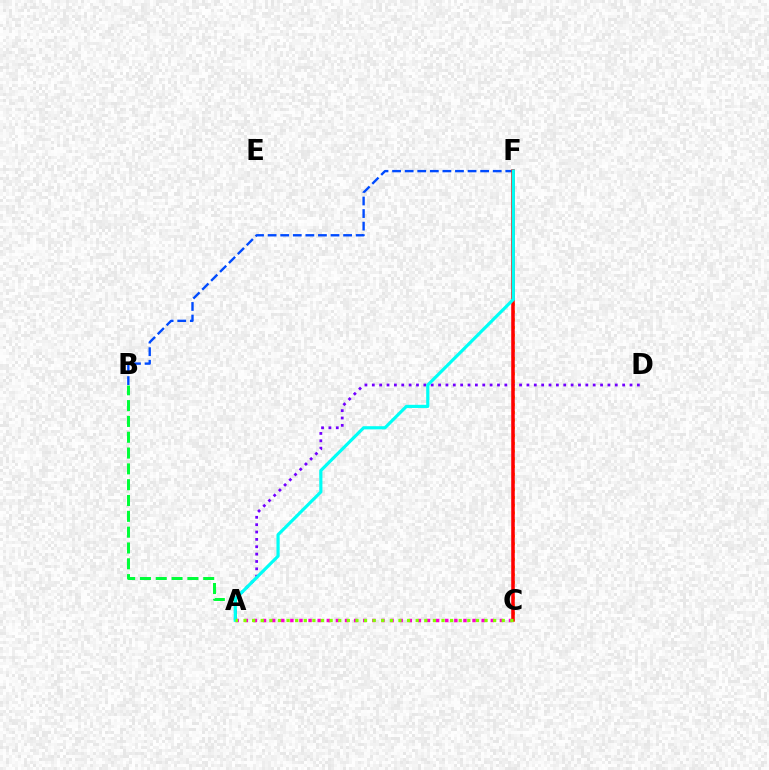{('A', 'B'): [{'color': '#00ff39', 'line_style': 'dashed', 'thickness': 2.15}], ('A', 'D'): [{'color': '#7200ff', 'line_style': 'dotted', 'thickness': 2.0}], ('B', 'F'): [{'color': '#004bff', 'line_style': 'dashed', 'thickness': 1.71}], ('C', 'F'): [{'color': '#ffbd00', 'line_style': 'dotted', 'thickness': 2.1}, {'color': '#ff0000', 'line_style': 'solid', 'thickness': 2.55}], ('A', 'C'): [{'color': '#ff00cf', 'line_style': 'dotted', 'thickness': 2.48}, {'color': '#84ff00', 'line_style': 'dotted', 'thickness': 2.34}], ('A', 'F'): [{'color': '#00fff6', 'line_style': 'solid', 'thickness': 2.28}]}